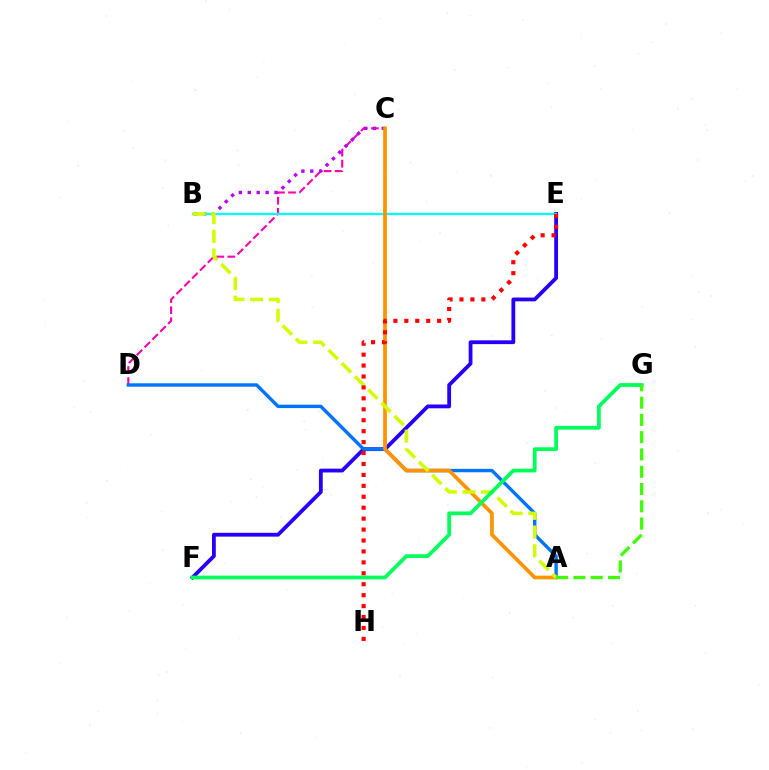{('C', 'D'): [{'color': '#ff00ac', 'line_style': 'dashed', 'thickness': 1.51}], ('E', 'F'): [{'color': '#2500ff', 'line_style': 'solid', 'thickness': 2.74}], ('B', 'C'): [{'color': '#b900ff', 'line_style': 'dotted', 'thickness': 2.42}], ('B', 'E'): [{'color': '#00fff6', 'line_style': 'solid', 'thickness': 1.65}], ('A', 'D'): [{'color': '#0074ff', 'line_style': 'solid', 'thickness': 2.44}], ('A', 'C'): [{'color': '#ff9400', 'line_style': 'solid', 'thickness': 2.68}], ('A', 'B'): [{'color': '#d1ff00', 'line_style': 'dashed', 'thickness': 2.53}], ('E', 'H'): [{'color': '#ff0000', 'line_style': 'dotted', 'thickness': 2.97}], ('F', 'G'): [{'color': '#00ff5c', 'line_style': 'solid', 'thickness': 2.7}], ('A', 'G'): [{'color': '#3dff00', 'line_style': 'dashed', 'thickness': 2.35}]}